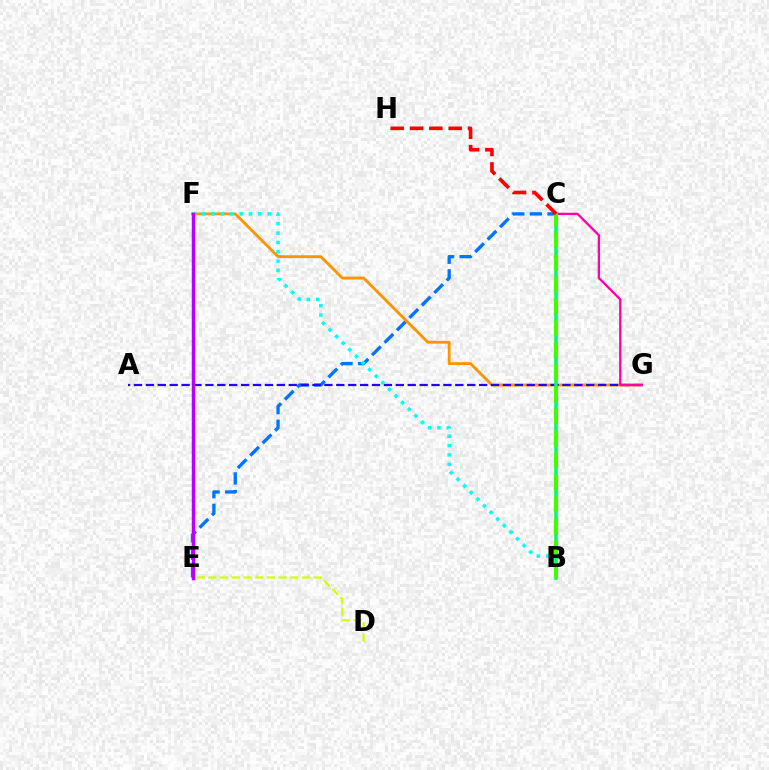{('C', 'E'): [{'color': '#0074ff', 'line_style': 'dashed', 'thickness': 2.39}], ('F', 'G'): [{'color': '#ff9400', 'line_style': 'solid', 'thickness': 2.05}], ('A', 'G'): [{'color': '#2500ff', 'line_style': 'dashed', 'thickness': 1.62}], ('B', 'F'): [{'color': '#00fff6', 'line_style': 'dotted', 'thickness': 2.54}], ('D', 'E'): [{'color': '#d1ff00', 'line_style': 'dashed', 'thickness': 1.59}], ('E', 'F'): [{'color': '#b900ff', 'line_style': 'solid', 'thickness': 2.49}], ('C', 'G'): [{'color': '#ff00ac', 'line_style': 'solid', 'thickness': 1.66}], ('B', 'C'): [{'color': '#00ff5c', 'line_style': 'solid', 'thickness': 2.58}, {'color': '#3dff00', 'line_style': 'dashed', 'thickness': 2.99}], ('C', 'H'): [{'color': '#ff0000', 'line_style': 'dashed', 'thickness': 2.63}]}